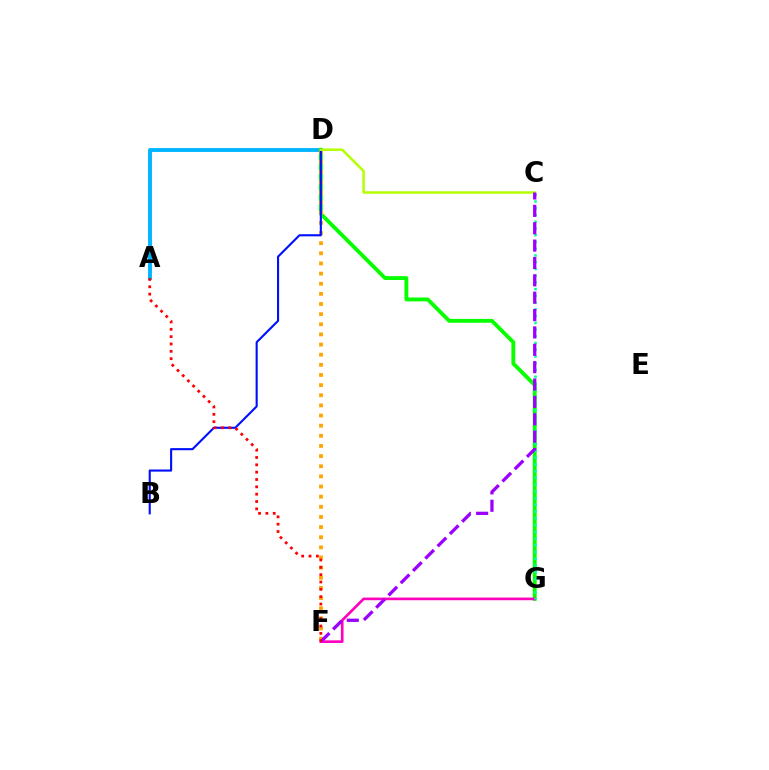{('A', 'D'): [{'color': '#00b5ff', 'line_style': 'solid', 'thickness': 2.79}], ('D', 'G'): [{'color': '#08ff00', 'line_style': 'solid', 'thickness': 2.78}], ('D', 'F'): [{'color': '#ffa500', 'line_style': 'dotted', 'thickness': 2.75}], ('F', 'G'): [{'color': '#ff00bd', 'line_style': 'solid', 'thickness': 1.9}], ('C', 'G'): [{'color': '#00ff9d', 'line_style': 'dotted', 'thickness': 1.83}], ('B', 'D'): [{'color': '#0010ff', 'line_style': 'solid', 'thickness': 1.52}], ('C', 'D'): [{'color': '#b3ff00', 'line_style': 'solid', 'thickness': 1.81}], ('C', 'F'): [{'color': '#9b00ff', 'line_style': 'dashed', 'thickness': 2.36}], ('A', 'F'): [{'color': '#ff0000', 'line_style': 'dotted', 'thickness': 1.99}]}